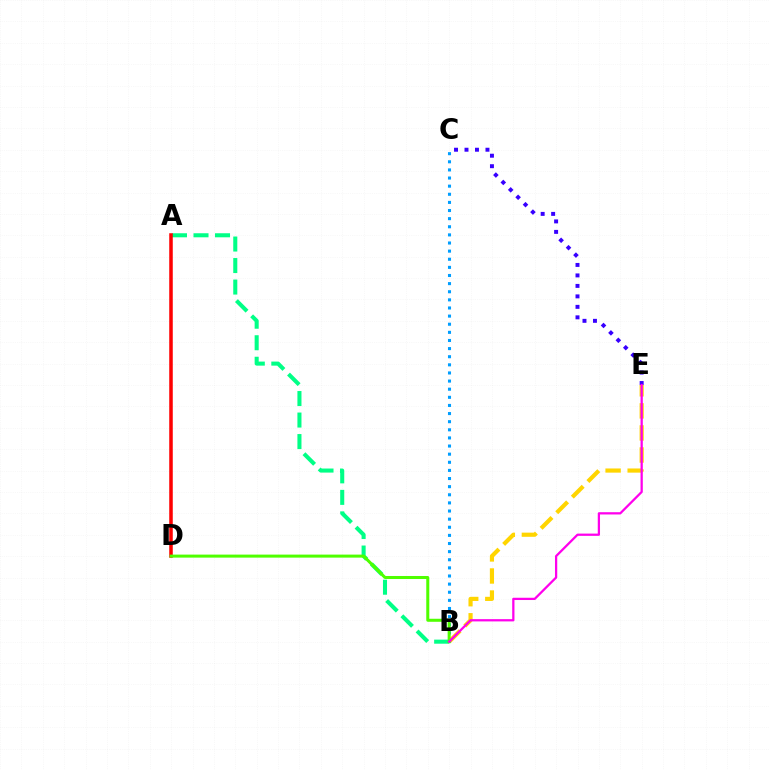{('B', 'E'): [{'color': '#ffd500', 'line_style': 'dashed', 'thickness': 3.0}, {'color': '#ff00ed', 'line_style': 'solid', 'thickness': 1.63}], ('A', 'B'): [{'color': '#00ff86', 'line_style': 'dashed', 'thickness': 2.92}], ('B', 'C'): [{'color': '#009eff', 'line_style': 'dotted', 'thickness': 2.21}], ('C', 'E'): [{'color': '#3700ff', 'line_style': 'dotted', 'thickness': 2.85}], ('A', 'D'): [{'color': '#ff0000', 'line_style': 'solid', 'thickness': 2.54}], ('B', 'D'): [{'color': '#4fff00', 'line_style': 'solid', 'thickness': 2.18}]}